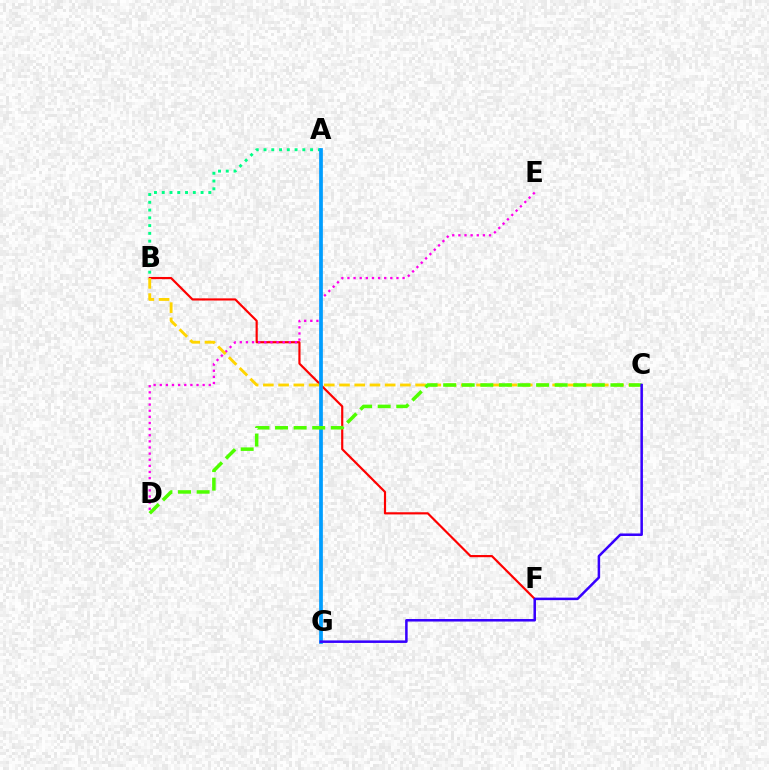{('A', 'B'): [{'color': '#00ff86', 'line_style': 'dotted', 'thickness': 2.11}], ('B', 'F'): [{'color': '#ff0000', 'line_style': 'solid', 'thickness': 1.57}], ('D', 'E'): [{'color': '#ff00ed', 'line_style': 'dotted', 'thickness': 1.66}], ('B', 'C'): [{'color': '#ffd500', 'line_style': 'dashed', 'thickness': 2.07}], ('A', 'G'): [{'color': '#009eff', 'line_style': 'solid', 'thickness': 2.68}], ('C', 'D'): [{'color': '#4fff00', 'line_style': 'dashed', 'thickness': 2.52}], ('C', 'G'): [{'color': '#3700ff', 'line_style': 'solid', 'thickness': 1.81}]}